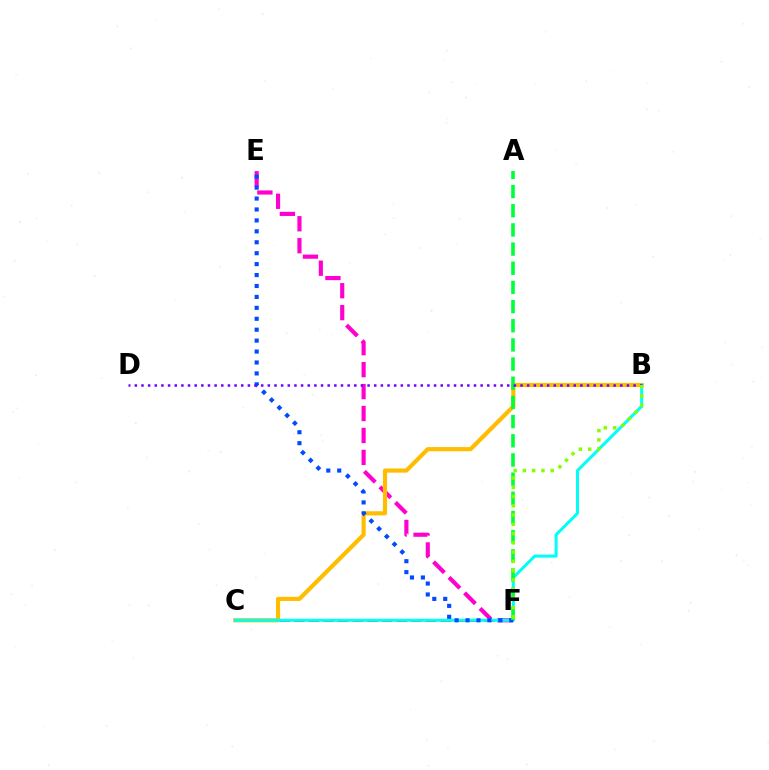{('C', 'F'): [{'color': '#ff0000', 'line_style': 'dashed', 'thickness': 1.99}], ('E', 'F'): [{'color': '#ff00cf', 'line_style': 'dashed', 'thickness': 2.98}, {'color': '#004bff', 'line_style': 'dotted', 'thickness': 2.97}], ('B', 'C'): [{'color': '#ffbd00', 'line_style': 'solid', 'thickness': 3.0}, {'color': '#00fff6', 'line_style': 'solid', 'thickness': 2.18}], ('A', 'F'): [{'color': '#00ff39', 'line_style': 'dashed', 'thickness': 2.6}], ('B', 'D'): [{'color': '#7200ff', 'line_style': 'dotted', 'thickness': 1.81}], ('B', 'F'): [{'color': '#84ff00', 'line_style': 'dotted', 'thickness': 2.52}]}